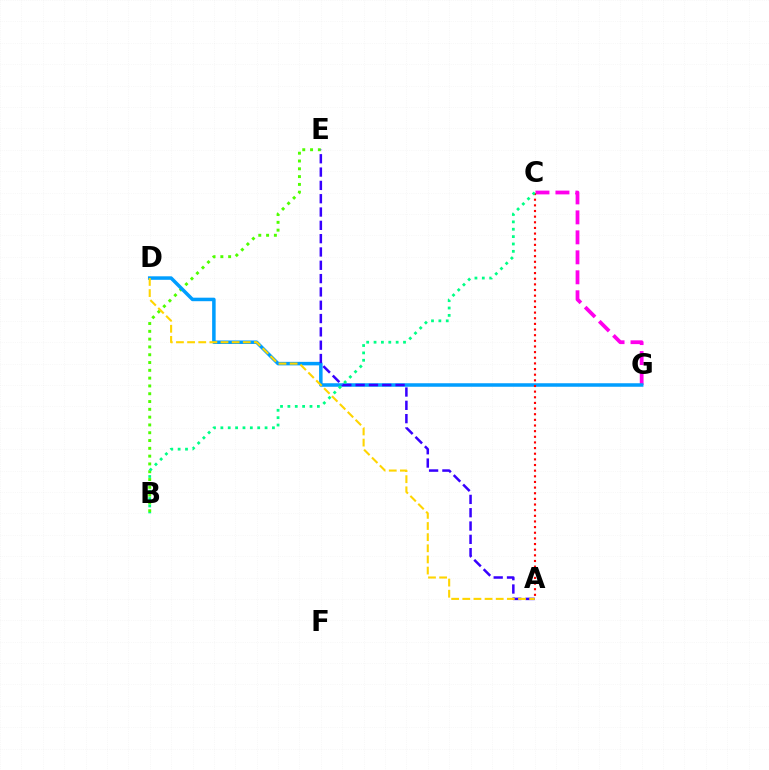{('B', 'E'): [{'color': '#4fff00', 'line_style': 'dotted', 'thickness': 2.12}], ('C', 'G'): [{'color': '#ff00ed', 'line_style': 'dashed', 'thickness': 2.71}], ('D', 'G'): [{'color': '#009eff', 'line_style': 'solid', 'thickness': 2.53}], ('A', 'C'): [{'color': '#ff0000', 'line_style': 'dotted', 'thickness': 1.53}], ('A', 'E'): [{'color': '#3700ff', 'line_style': 'dashed', 'thickness': 1.81}], ('A', 'D'): [{'color': '#ffd500', 'line_style': 'dashed', 'thickness': 1.51}], ('B', 'C'): [{'color': '#00ff86', 'line_style': 'dotted', 'thickness': 2.0}]}